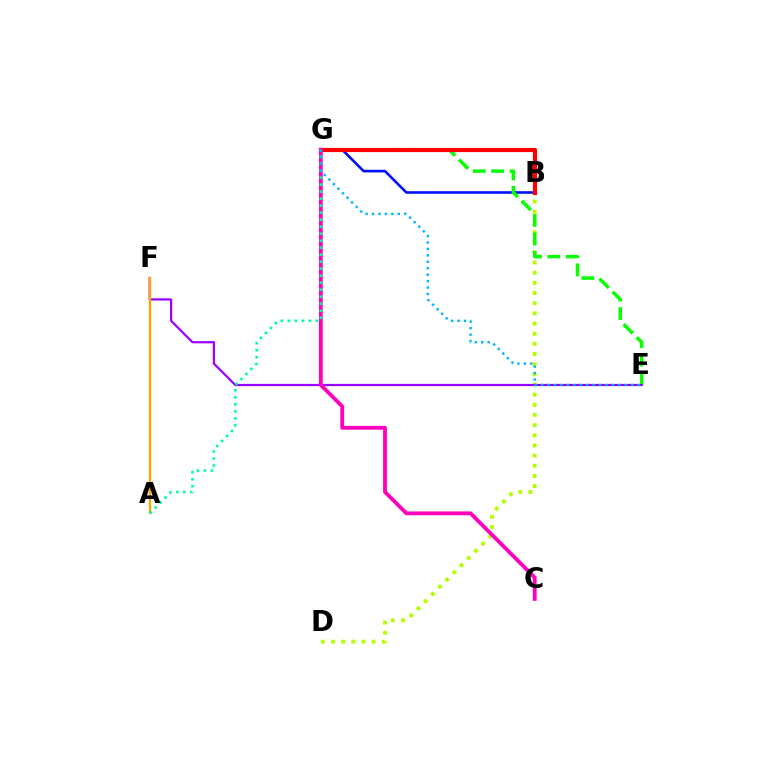{('B', 'D'): [{'color': '#b3ff00', 'line_style': 'dotted', 'thickness': 2.76}], ('B', 'G'): [{'color': '#0010ff', 'line_style': 'solid', 'thickness': 1.89}, {'color': '#ff0000', 'line_style': 'solid', 'thickness': 3.0}], ('E', 'G'): [{'color': '#08ff00', 'line_style': 'dashed', 'thickness': 2.51}, {'color': '#00b5ff', 'line_style': 'dotted', 'thickness': 1.75}], ('E', 'F'): [{'color': '#9b00ff', 'line_style': 'solid', 'thickness': 1.59}], ('A', 'F'): [{'color': '#ffa500', 'line_style': 'solid', 'thickness': 1.68}], ('C', 'G'): [{'color': '#ff00bd', 'line_style': 'solid', 'thickness': 2.75}], ('A', 'G'): [{'color': '#00ff9d', 'line_style': 'dotted', 'thickness': 1.9}]}